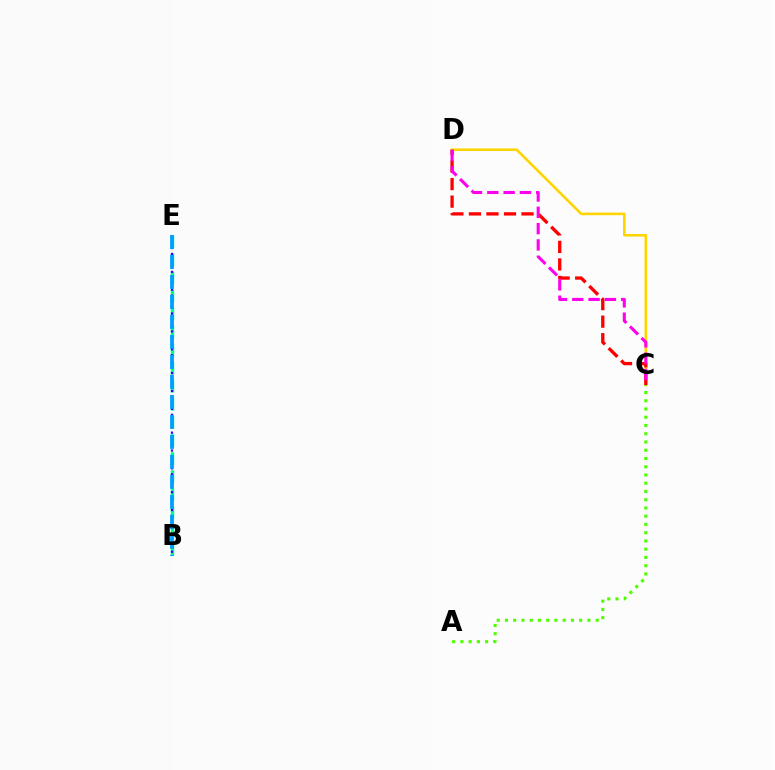{('C', 'D'): [{'color': '#ffd500', 'line_style': 'solid', 'thickness': 1.88}, {'color': '#ff0000', 'line_style': 'dashed', 'thickness': 2.38}, {'color': '#ff00ed', 'line_style': 'dashed', 'thickness': 2.22}], ('B', 'E'): [{'color': '#00ff86', 'line_style': 'dashed', 'thickness': 2.45}, {'color': '#3700ff', 'line_style': 'dotted', 'thickness': 1.62}, {'color': '#009eff', 'line_style': 'dashed', 'thickness': 2.72}], ('A', 'C'): [{'color': '#4fff00', 'line_style': 'dotted', 'thickness': 2.24}]}